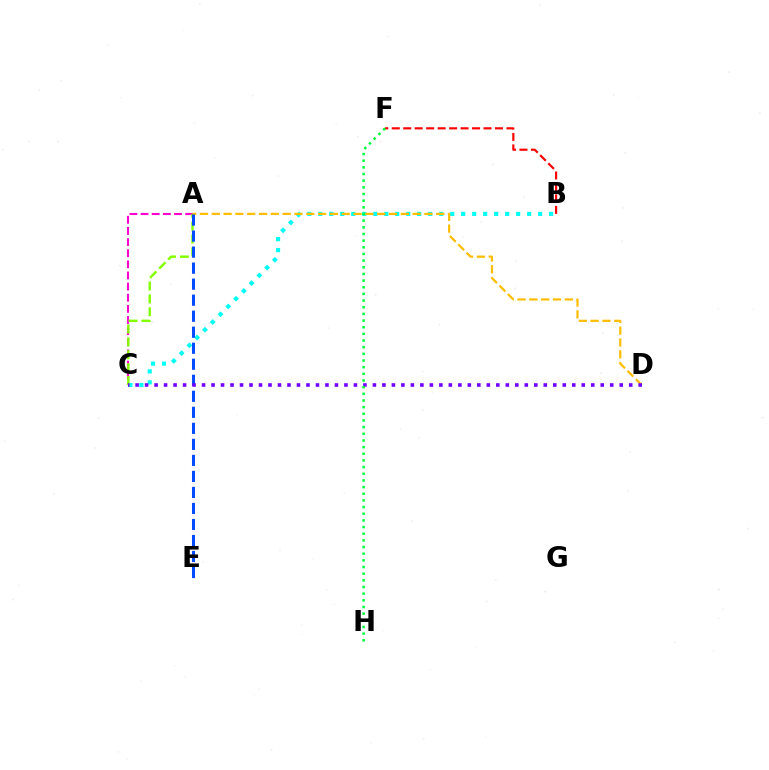{('B', 'C'): [{'color': '#00fff6', 'line_style': 'dotted', 'thickness': 2.99}], ('B', 'F'): [{'color': '#ff0000', 'line_style': 'dashed', 'thickness': 1.56}], ('A', 'C'): [{'color': '#ff00cf', 'line_style': 'dashed', 'thickness': 1.51}, {'color': '#84ff00', 'line_style': 'dashed', 'thickness': 1.75}], ('A', 'D'): [{'color': '#ffbd00', 'line_style': 'dashed', 'thickness': 1.6}], ('A', 'E'): [{'color': '#004bff', 'line_style': 'dashed', 'thickness': 2.18}], ('C', 'D'): [{'color': '#7200ff', 'line_style': 'dotted', 'thickness': 2.58}], ('F', 'H'): [{'color': '#00ff39', 'line_style': 'dotted', 'thickness': 1.81}]}